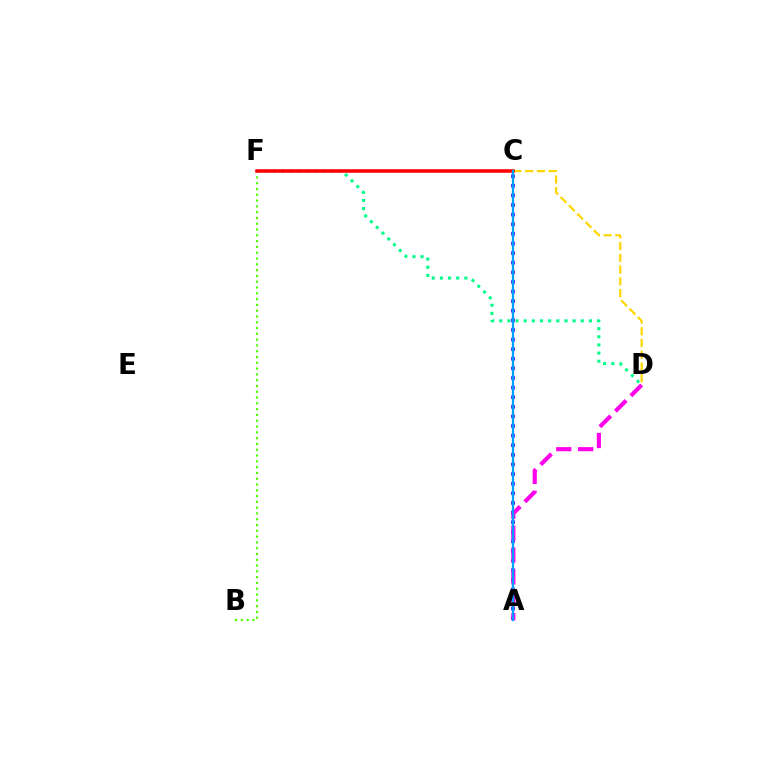{('D', 'F'): [{'color': '#00ff86', 'line_style': 'dotted', 'thickness': 2.21}], ('C', 'D'): [{'color': '#ffd500', 'line_style': 'dashed', 'thickness': 1.6}], ('A', 'C'): [{'color': '#3700ff', 'line_style': 'dotted', 'thickness': 2.61}, {'color': '#009eff', 'line_style': 'solid', 'thickness': 1.63}], ('B', 'F'): [{'color': '#4fff00', 'line_style': 'dotted', 'thickness': 1.57}], ('C', 'F'): [{'color': '#ff0000', 'line_style': 'solid', 'thickness': 2.55}], ('A', 'D'): [{'color': '#ff00ed', 'line_style': 'dashed', 'thickness': 2.97}]}